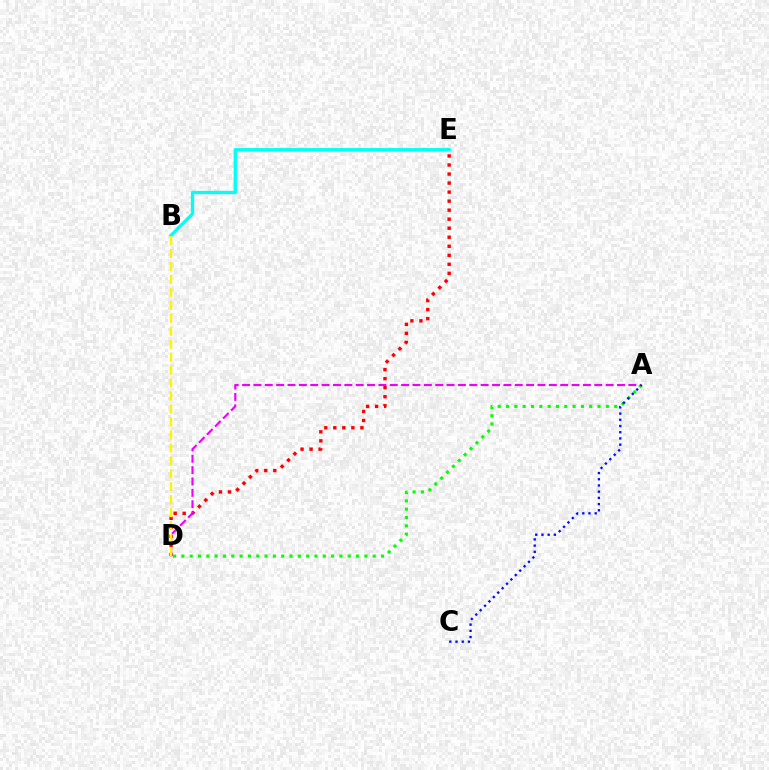{('A', 'D'): [{'color': '#08ff00', 'line_style': 'dotted', 'thickness': 2.26}, {'color': '#ee00ff', 'line_style': 'dashed', 'thickness': 1.54}], ('B', 'E'): [{'color': '#00fff6', 'line_style': 'solid', 'thickness': 2.35}], ('D', 'E'): [{'color': '#ff0000', 'line_style': 'dotted', 'thickness': 2.45}], ('B', 'D'): [{'color': '#fcf500', 'line_style': 'dashed', 'thickness': 1.76}], ('A', 'C'): [{'color': '#0010ff', 'line_style': 'dotted', 'thickness': 1.69}]}